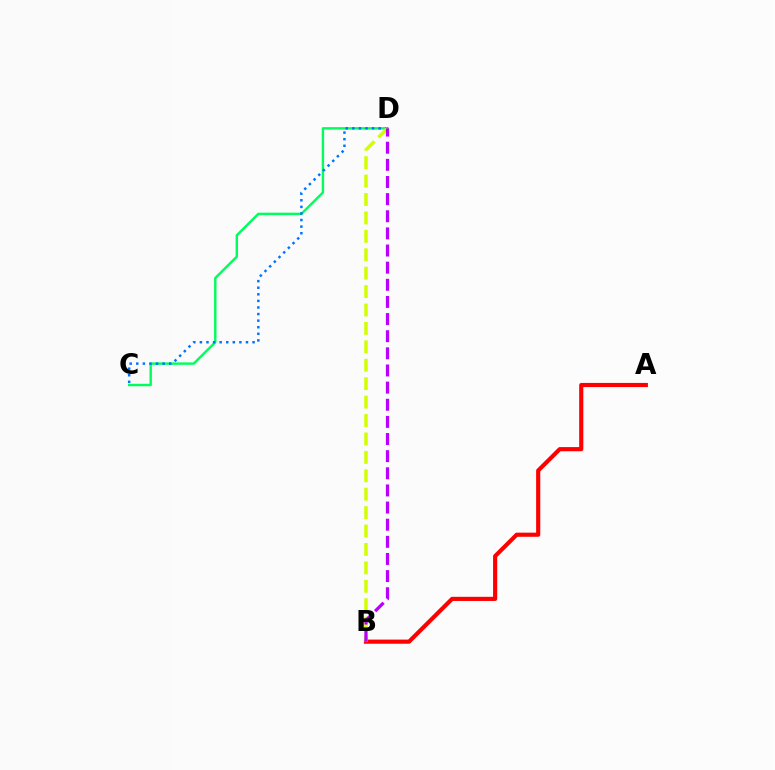{('A', 'B'): [{'color': '#ff0000', 'line_style': 'solid', 'thickness': 2.98}], ('C', 'D'): [{'color': '#00ff5c', 'line_style': 'solid', 'thickness': 1.75}, {'color': '#0074ff', 'line_style': 'dotted', 'thickness': 1.79}], ('B', 'D'): [{'color': '#d1ff00', 'line_style': 'dashed', 'thickness': 2.5}, {'color': '#b900ff', 'line_style': 'dashed', 'thickness': 2.33}]}